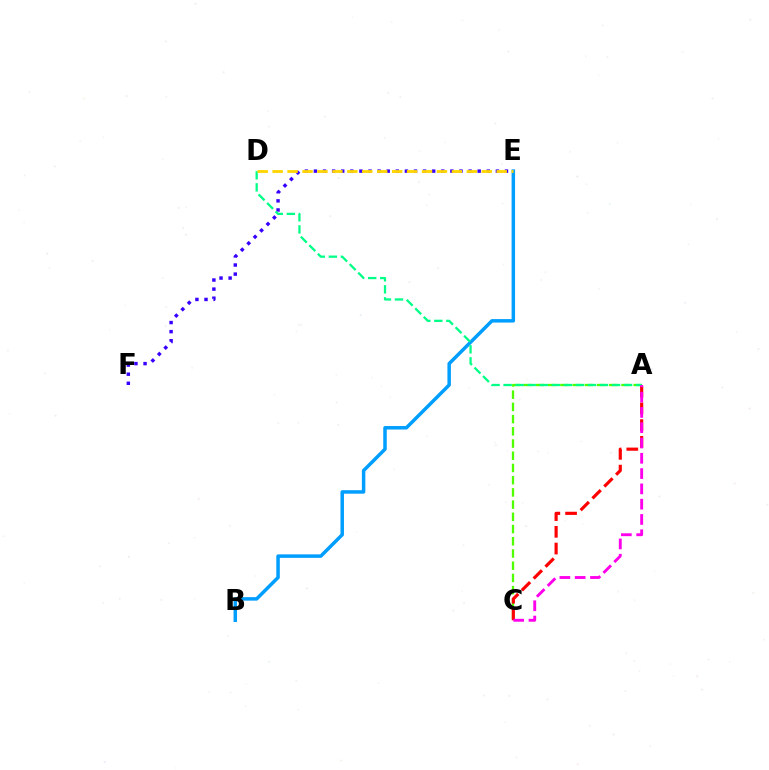{('B', 'E'): [{'color': '#009eff', 'line_style': 'solid', 'thickness': 2.51}], ('A', 'C'): [{'color': '#4fff00', 'line_style': 'dashed', 'thickness': 1.66}, {'color': '#ff0000', 'line_style': 'dashed', 'thickness': 2.27}, {'color': '#ff00ed', 'line_style': 'dashed', 'thickness': 2.08}], ('E', 'F'): [{'color': '#3700ff', 'line_style': 'dotted', 'thickness': 2.47}], ('A', 'D'): [{'color': '#00ff86', 'line_style': 'dashed', 'thickness': 1.64}], ('D', 'E'): [{'color': '#ffd500', 'line_style': 'dashed', 'thickness': 2.03}]}